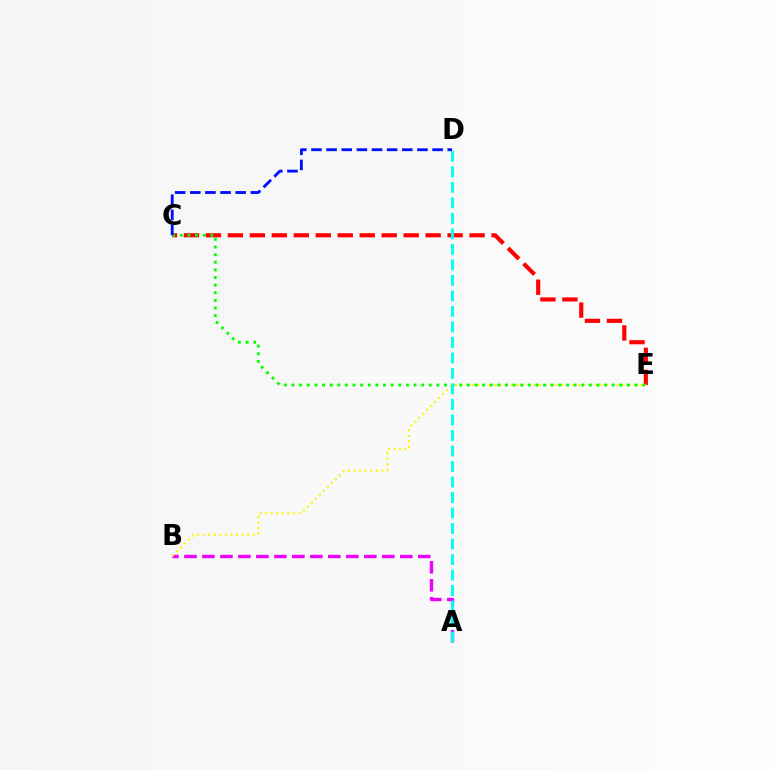{('C', 'E'): [{'color': '#ff0000', 'line_style': 'dashed', 'thickness': 2.99}, {'color': '#08ff00', 'line_style': 'dotted', 'thickness': 2.07}], ('A', 'B'): [{'color': '#ee00ff', 'line_style': 'dashed', 'thickness': 2.44}], ('B', 'E'): [{'color': '#fcf500', 'line_style': 'dotted', 'thickness': 1.52}], ('A', 'D'): [{'color': '#00fff6', 'line_style': 'dashed', 'thickness': 2.11}], ('C', 'D'): [{'color': '#0010ff', 'line_style': 'dashed', 'thickness': 2.06}]}